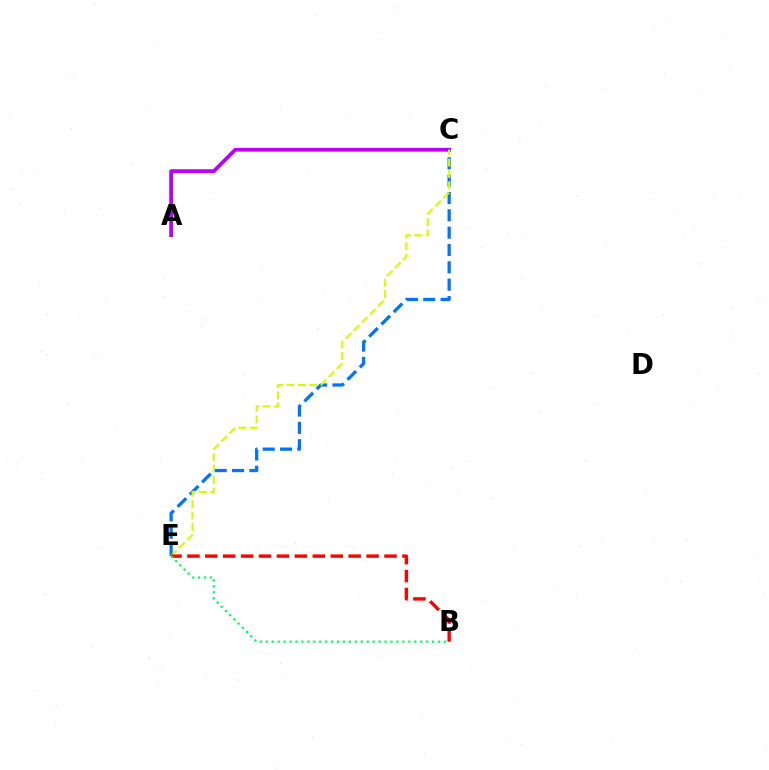{('A', 'C'): [{'color': '#b900ff', 'line_style': 'solid', 'thickness': 2.71}], ('C', 'E'): [{'color': '#0074ff', 'line_style': 'dashed', 'thickness': 2.36}, {'color': '#d1ff00', 'line_style': 'dashed', 'thickness': 1.54}], ('B', 'E'): [{'color': '#ff0000', 'line_style': 'dashed', 'thickness': 2.43}, {'color': '#00ff5c', 'line_style': 'dotted', 'thickness': 1.61}]}